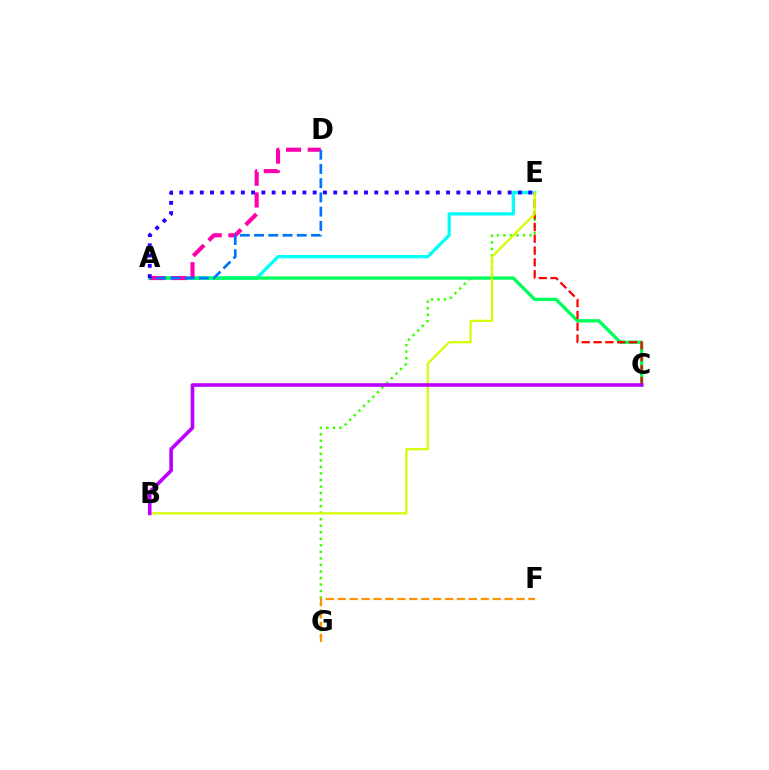{('E', 'G'): [{'color': '#3dff00', 'line_style': 'dotted', 'thickness': 1.77}], ('F', 'G'): [{'color': '#ff9400', 'line_style': 'dashed', 'thickness': 1.62}], ('A', 'E'): [{'color': '#00fff6', 'line_style': 'solid', 'thickness': 2.36}, {'color': '#2500ff', 'line_style': 'dotted', 'thickness': 2.79}], ('A', 'C'): [{'color': '#00ff5c', 'line_style': 'solid', 'thickness': 2.41}], ('A', 'D'): [{'color': '#ff00ac', 'line_style': 'dashed', 'thickness': 2.96}, {'color': '#0074ff', 'line_style': 'dashed', 'thickness': 1.93}], ('C', 'E'): [{'color': '#ff0000', 'line_style': 'dashed', 'thickness': 1.61}], ('B', 'E'): [{'color': '#d1ff00', 'line_style': 'solid', 'thickness': 1.58}], ('B', 'C'): [{'color': '#b900ff', 'line_style': 'solid', 'thickness': 2.61}]}